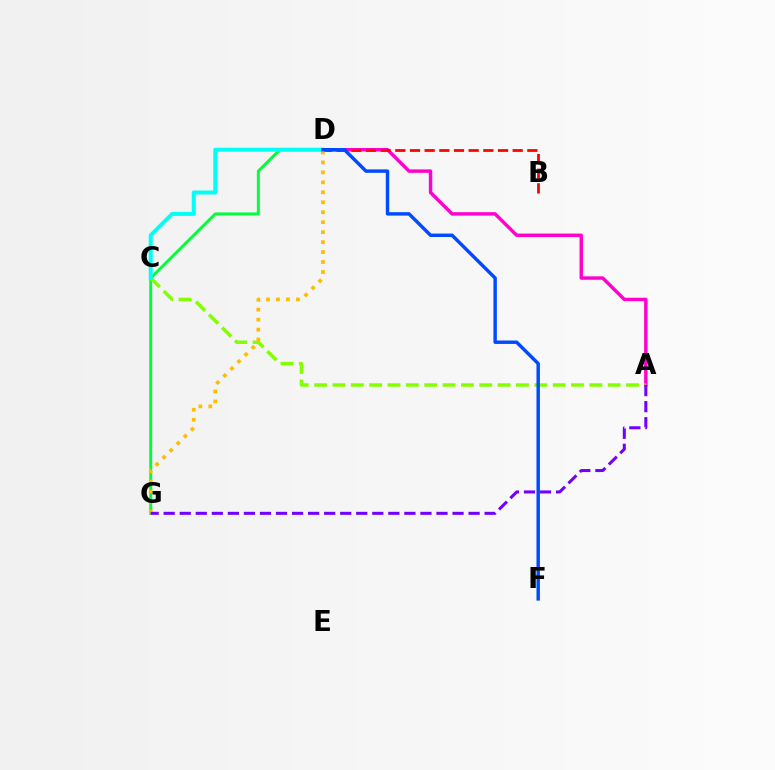{('D', 'G'): [{'color': '#00ff39', 'line_style': 'solid', 'thickness': 2.11}, {'color': '#ffbd00', 'line_style': 'dotted', 'thickness': 2.71}], ('A', 'D'): [{'color': '#ff00cf', 'line_style': 'solid', 'thickness': 2.47}], ('B', 'D'): [{'color': '#ff0000', 'line_style': 'dashed', 'thickness': 1.99}], ('A', 'C'): [{'color': '#84ff00', 'line_style': 'dashed', 'thickness': 2.49}], ('C', 'D'): [{'color': '#00fff6', 'line_style': 'solid', 'thickness': 2.87}], ('D', 'F'): [{'color': '#004bff', 'line_style': 'solid', 'thickness': 2.48}], ('A', 'G'): [{'color': '#7200ff', 'line_style': 'dashed', 'thickness': 2.18}]}